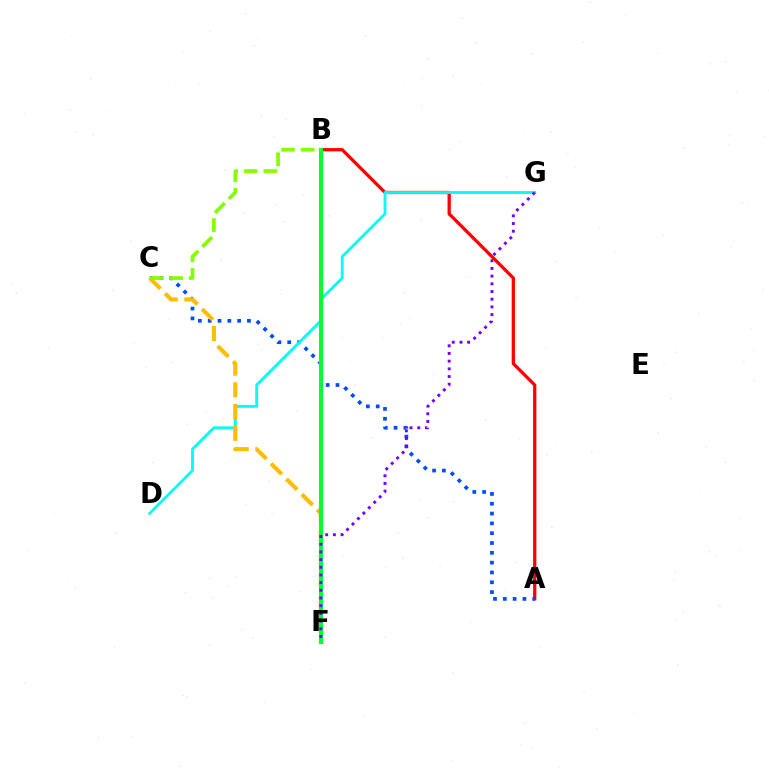{('A', 'B'): [{'color': '#ff0000', 'line_style': 'solid', 'thickness': 2.35}], ('A', 'C'): [{'color': '#004bff', 'line_style': 'dotted', 'thickness': 2.67}], ('D', 'G'): [{'color': '#00fff6', 'line_style': 'solid', 'thickness': 2.05}], ('C', 'F'): [{'color': '#ffbd00', 'line_style': 'dashed', 'thickness': 2.95}], ('B', 'F'): [{'color': '#ff00cf', 'line_style': 'dotted', 'thickness': 1.9}, {'color': '#00ff39', 'line_style': 'solid', 'thickness': 2.95}], ('F', 'G'): [{'color': '#7200ff', 'line_style': 'dotted', 'thickness': 2.09}], ('B', 'C'): [{'color': '#84ff00', 'line_style': 'dashed', 'thickness': 2.66}]}